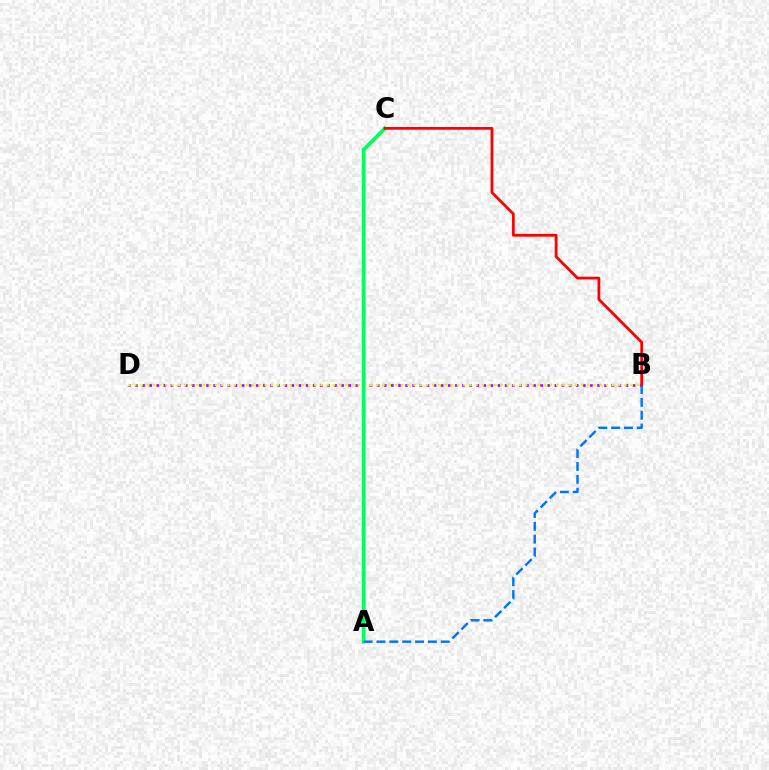{('B', 'D'): [{'color': '#b900ff', 'line_style': 'dotted', 'thickness': 1.93}, {'color': '#d1ff00', 'line_style': 'dotted', 'thickness': 1.69}], ('A', 'C'): [{'color': '#00ff5c', 'line_style': 'solid', 'thickness': 2.65}], ('B', 'C'): [{'color': '#ff0000', 'line_style': 'solid', 'thickness': 2.0}], ('A', 'B'): [{'color': '#0074ff', 'line_style': 'dashed', 'thickness': 1.75}]}